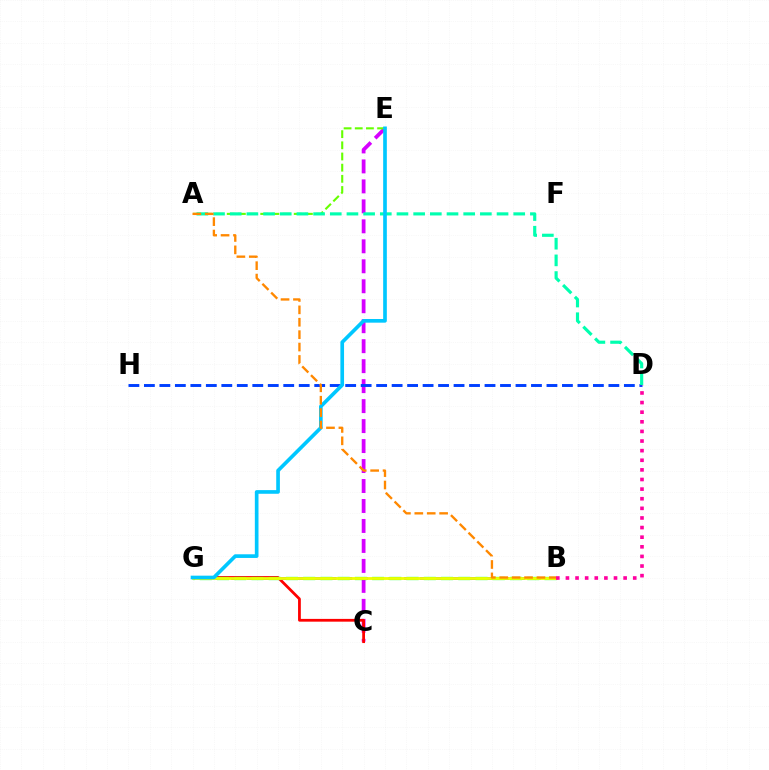{('C', 'E'): [{'color': '#d600ff', 'line_style': 'dashed', 'thickness': 2.71}], ('D', 'H'): [{'color': '#003fff', 'line_style': 'dashed', 'thickness': 2.1}], ('A', 'E'): [{'color': '#66ff00', 'line_style': 'dashed', 'thickness': 1.52}], ('C', 'G'): [{'color': '#ff0000', 'line_style': 'solid', 'thickness': 1.99}], ('B', 'G'): [{'color': '#4f00ff', 'line_style': 'dashed', 'thickness': 2.13}, {'color': '#00ff27', 'line_style': 'dashed', 'thickness': 2.34}, {'color': '#eeff00', 'line_style': 'solid', 'thickness': 2.04}], ('A', 'D'): [{'color': '#00ffaf', 'line_style': 'dashed', 'thickness': 2.27}], ('E', 'G'): [{'color': '#00c7ff', 'line_style': 'solid', 'thickness': 2.64}], ('B', 'D'): [{'color': '#ff00a0', 'line_style': 'dotted', 'thickness': 2.61}], ('A', 'B'): [{'color': '#ff8800', 'line_style': 'dashed', 'thickness': 1.68}]}